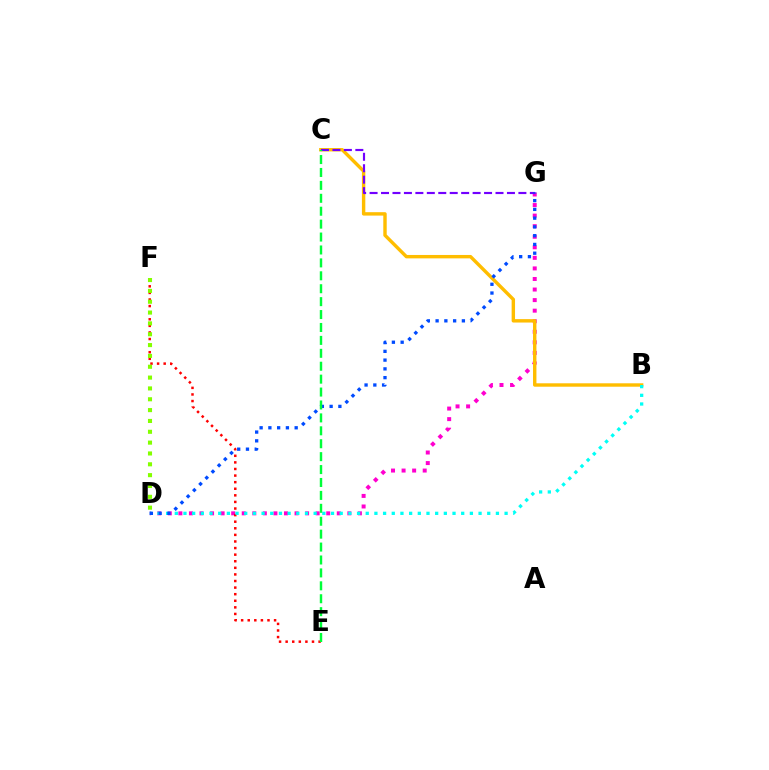{('D', 'G'): [{'color': '#ff00cf', 'line_style': 'dotted', 'thickness': 2.87}, {'color': '#004bff', 'line_style': 'dotted', 'thickness': 2.38}], ('E', 'F'): [{'color': '#ff0000', 'line_style': 'dotted', 'thickness': 1.79}], ('B', 'C'): [{'color': '#ffbd00', 'line_style': 'solid', 'thickness': 2.46}], ('B', 'D'): [{'color': '#00fff6', 'line_style': 'dotted', 'thickness': 2.36}], ('D', 'F'): [{'color': '#84ff00', 'line_style': 'dotted', 'thickness': 2.94}], ('C', 'G'): [{'color': '#7200ff', 'line_style': 'dashed', 'thickness': 1.56}], ('C', 'E'): [{'color': '#00ff39', 'line_style': 'dashed', 'thickness': 1.75}]}